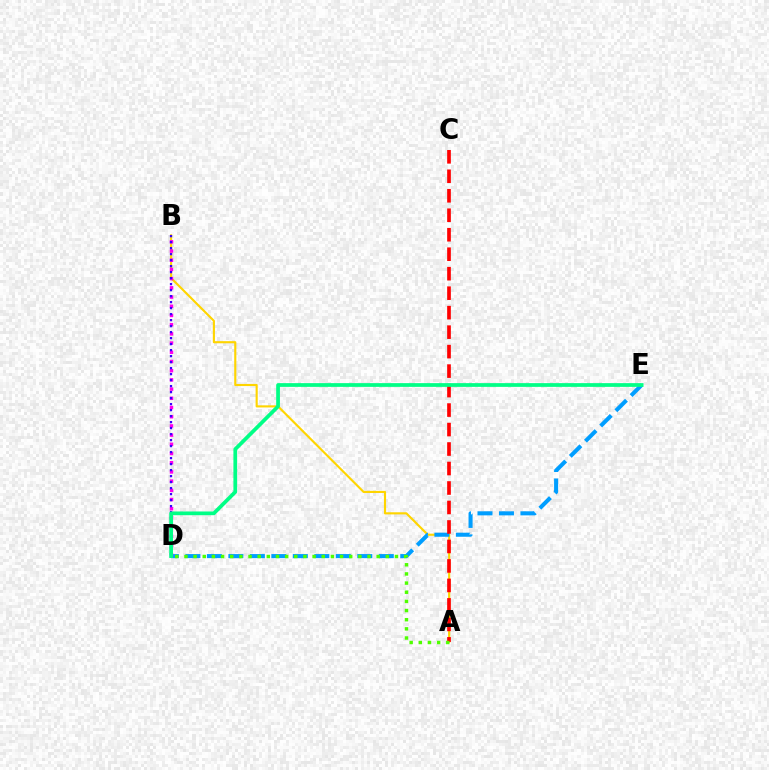{('A', 'B'): [{'color': '#ffd500', 'line_style': 'solid', 'thickness': 1.53}], ('D', 'E'): [{'color': '#009eff', 'line_style': 'dashed', 'thickness': 2.92}, {'color': '#00ff86', 'line_style': 'solid', 'thickness': 2.69}], ('B', 'D'): [{'color': '#ff00ed', 'line_style': 'dotted', 'thickness': 2.5}, {'color': '#3700ff', 'line_style': 'dotted', 'thickness': 1.63}], ('A', 'C'): [{'color': '#ff0000', 'line_style': 'dashed', 'thickness': 2.65}], ('A', 'D'): [{'color': '#4fff00', 'line_style': 'dotted', 'thickness': 2.49}]}